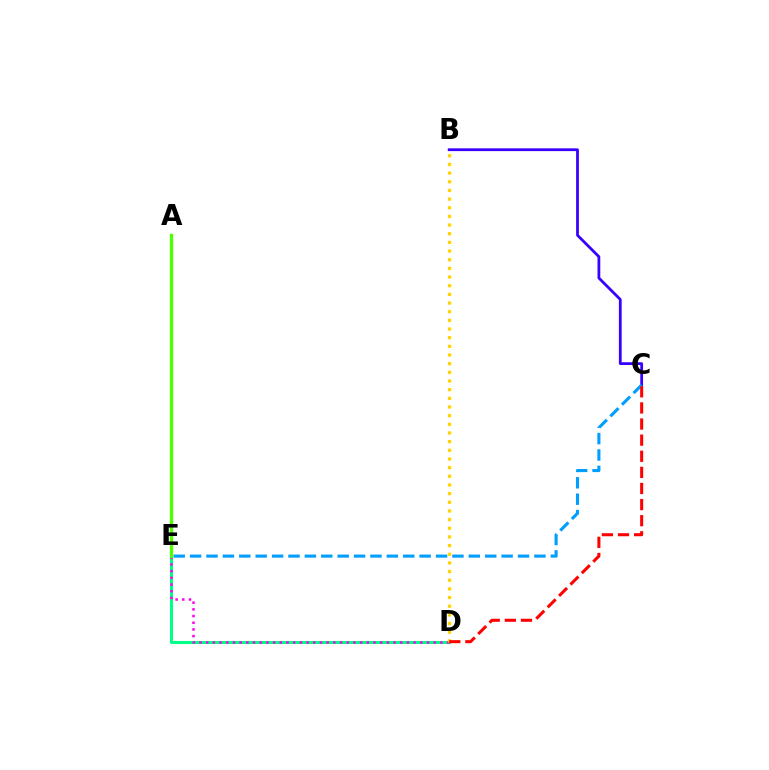{('D', 'E'): [{'color': '#00ff86', 'line_style': 'solid', 'thickness': 2.19}, {'color': '#ff00ed', 'line_style': 'dotted', 'thickness': 1.82}], ('B', 'C'): [{'color': '#3700ff', 'line_style': 'solid', 'thickness': 2.0}], ('C', 'E'): [{'color': '#009eff', 'line_style': 'dashed', 'thickness': 2.23}], ('A', 'E'): [{'color': '#4fff00', 'line_style': 'solid', 'thickness': 2.39}], ('B', 'D'): [{'color': '#ffd500', 'line_style': 'dotted', 'thickness': 2.35}], ('C', 'D'): [{'color': '#ff0000', 'line_style': 'dashed', 'thickness': 2.19}]}